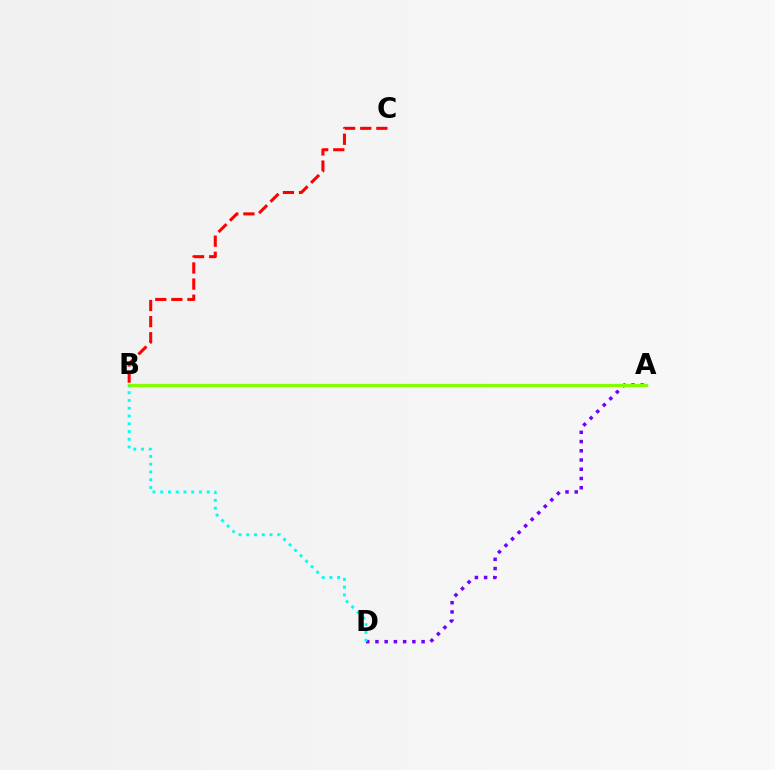{('A', 'D'): [{'color': '#7200ff', 'line_style': 'dotted', 'thickness': 2.51}], ('A', 'B'): [{'color': '#84ff00', 'line_style': 'solid', 'thickness': 2.36}], ('B', 'C'): [{'color': '#ff0000', 'line_style': 'dashed', 'thickness': 2.19}], ('B', 'D'): [{'color': '#00fff6', 'line_style': 'dotted', 'thickness': 2.11}]}